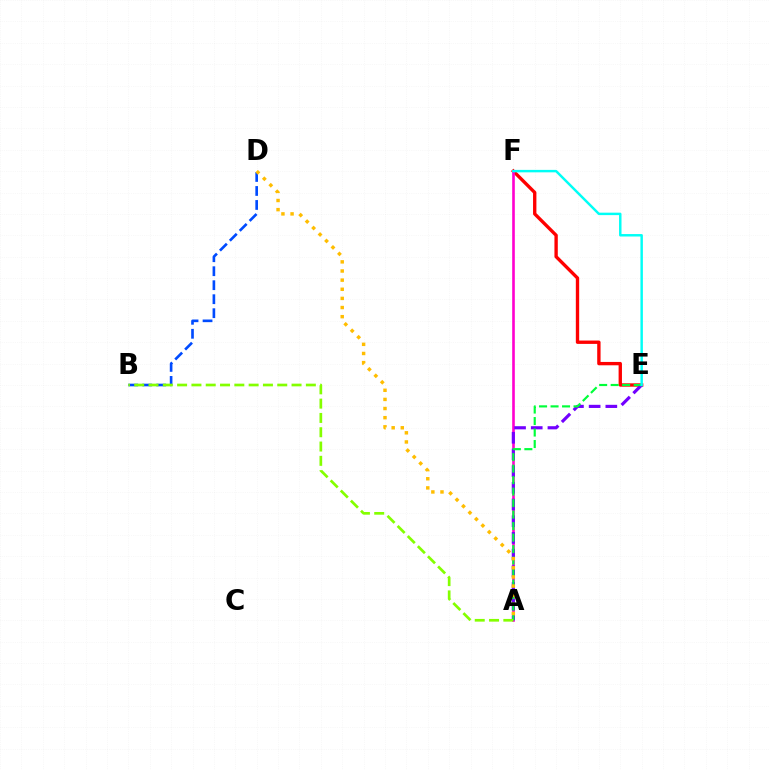{('B', 'D'): [{'color': '#004bff', 'line_style': 'dashed', 'thickness': 1.9}], ('E', 'F'): [{'color': '#ff0000', 'line_style': 'solid', 'thickness': 2.42}, {'color': '#00fff6', 'line_style': 'solid', 'thickness': 1.76}], ('A', 'F'): [{'color': '#ff00cf', 'line_style': 'solid', 'thickness': 1.89}], ('A', 'E'): [{'color': '#7200ff', 'line_style': 'dashed', 'thickness': 2.27}, {'color': '#00ff39', 'line_style': 'dashed', 'thickness': 1.56}], ('A', 'D'): [{'color': '#ffbd00', 'line_style': 'dotted', 'thickness': 2.48}], ('A', 'B'): [{'color': '#84ff00', 'line_style': 'dashed', 'thickness': 1.94}]}